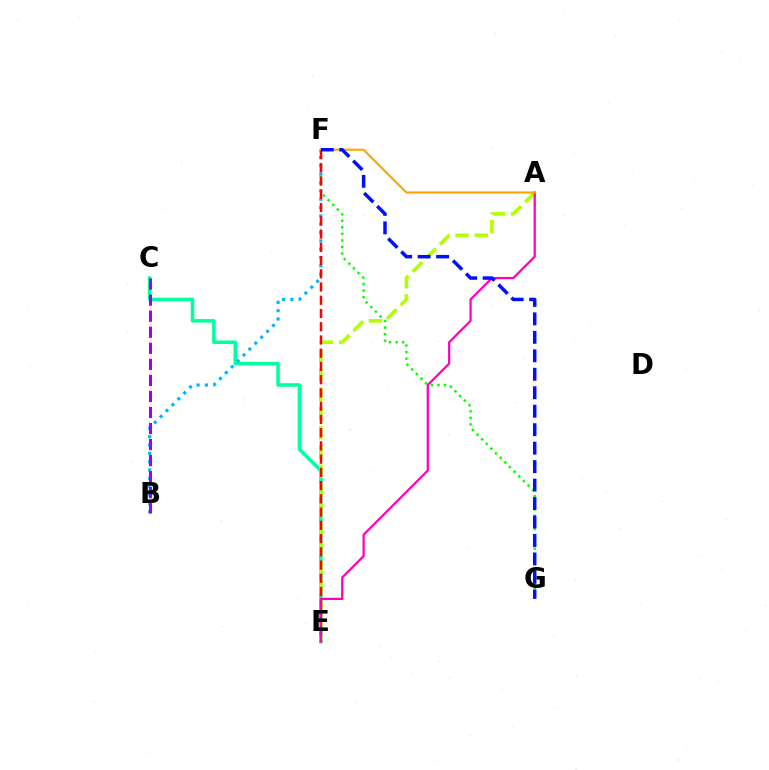{('C', 'E'): [{'color': '#00ff9d', 'line_style': 'solid', 'thickness': 2.53}], ('B', 'F'): [{'color': '#00b5ff', 'line_style': 'dotted', 'thickness': 2.27}], ('F', 'G'): [{'color': '#08ff00', 'line_style': 'dotted', 'thickness': 1.78}, {'color': '#0010ff', 'line_style': 'dashed', 'thickness': 2.51}], ('A', 'E'): [{'color': '#b3ff00', 'line_style': 'dashed', 'thickness': 2.61}, {'color': '#ff00bd', 'line_style': 'solid', 'thickness': 1.61}], ('E', 'F'): [{'color': '#ff0000', 'line_style': 'dashed', 'thickness': 1.8}], ('B', 'C'): [{'color': '#9b00ff', 'line_style': 'dashed', 'thickness': 2.18}], ('A', 'F'): [{'color': '#ffa500', 'line_style': 'solid', 'thickness': 1.54}]}